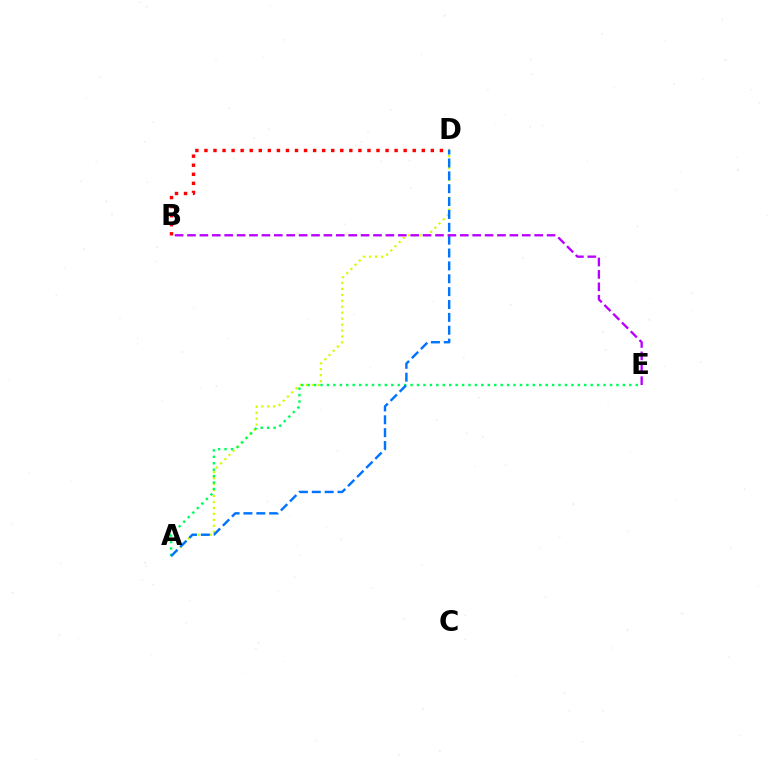{('B', 'D'): [{'color': '#ff0000', 'line_style': 'dotted', 'thickness': 2.46}], ('A', 'D'): [{'color': '#d1ff00', 'line_style': 'dotted', 'thickness': 1.62}, {'color': '#0074ff', 'line_style': 'dashed', 'thickness': 1.75}], ('A', 'E'): [{'color': '#00ff5c', 'line_style': 'dotted', 'thickness': 1.75}], ('B', 'E'): [{'color': '#b900ff', 'line_style': 'dashed', 'thickness': 1.68}]}